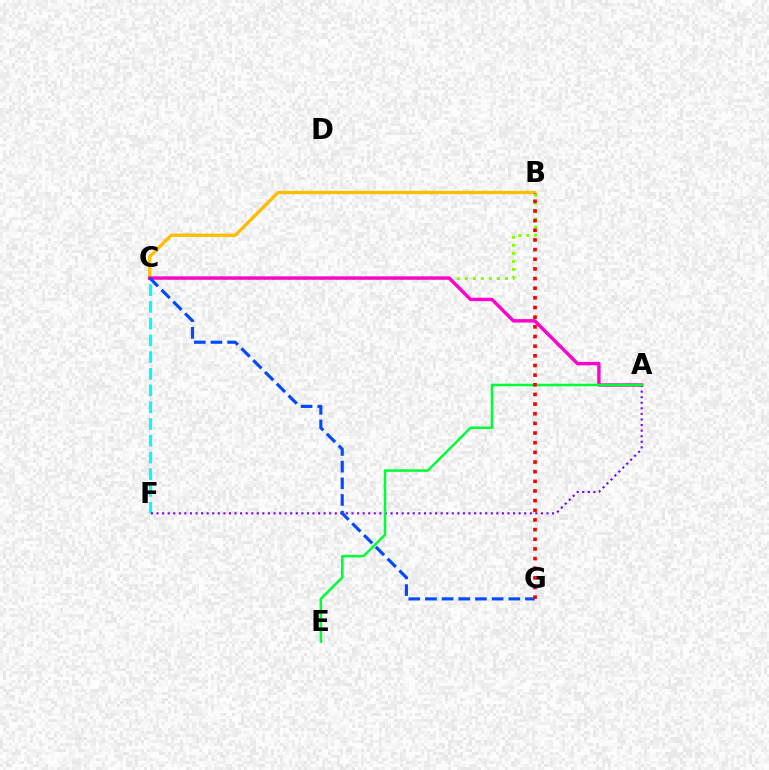{('C', 'F'): [{'color': '#00fff6', 'line_style': 'dashed', 'thickness': 2.27}], ('B', 'C'): [{'color': '#84ff00', 'line_style': 'dotted', 'thickness': 2.18}, {'color': '#ffbd00', 'line_style': 'solid', 'thickness': 2.39}], ('A', 'F'): [{'color': '#7200ff', 'line_style': 'dotted', 'thickness': 1.51}], ('A', 'C'): [{'color': '#ff00cf', 'line_style': 'solid', 'thickness': 2.46}], ('C', 'G'): [{'color': '#004bff', 'line_style': 'dashed', 'thickness': 2.26}], ('A', 'E'): [{'color': '#00ff39', 'line_style': 'solid', 'thickness': 1.82}], ('B', 'G'): [{'color': '#ff0000', 'line_style': 'dotted', 'thickness': 2.62}]}